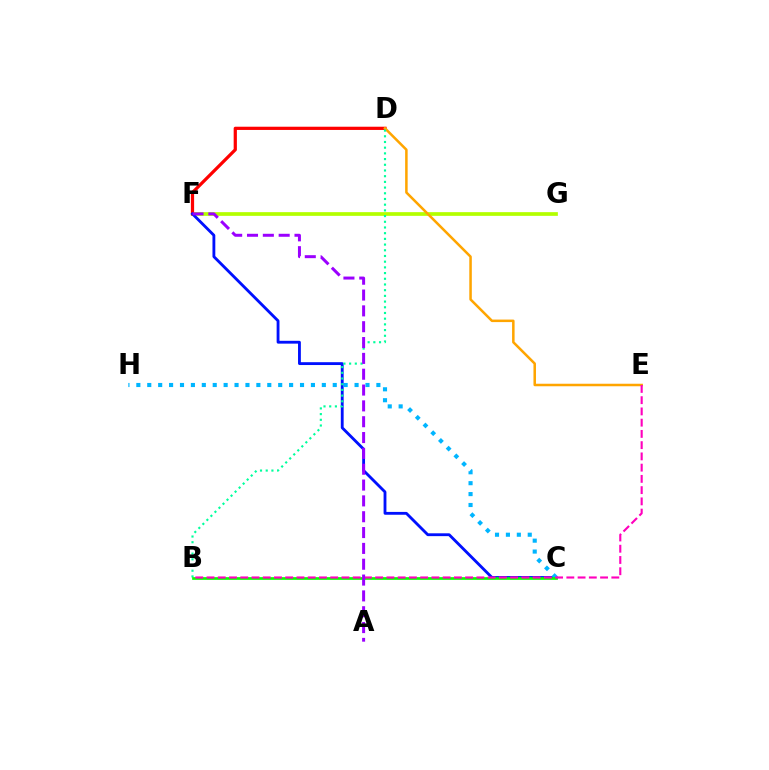{('F', 'G'): [{'color': '#b3ff00', 'line_style': 'solid', 'thickness': 2.67}], ('D', 'F'): [{'color': '#ff0000', 'line_style': 'solid', 'thickness': 2.32}], ('C', 'F'): [{'color': '#0010ff', 'line_style': 'solid', 'thickness': 2.04}], ('D', 'E'): [{'color': '#ffa500', 'line_style': 'solid', 'thickness': 1.81}], ('C', 'H'): [{'color': '#00b5ff', 'line_style': 'dotted', 'thickness': 2.96}], ('B', 'D'): [{'color': '#00ff9d', 'line_style': 'dotted', 'thickness': 1.55}], ('B', 'C'): [{'color': '#08ff00', 'line_style': 'solid', 'thickness': 1.95}], ('B', 'E'): [{'color': '#ff00bd', 'line_style': 'dashed', 'thickness': 1.53}], ('A', 'F'): [{'color': '#9b00ff', 'line_style': 'dashed', 'thickness': 2.15}]}